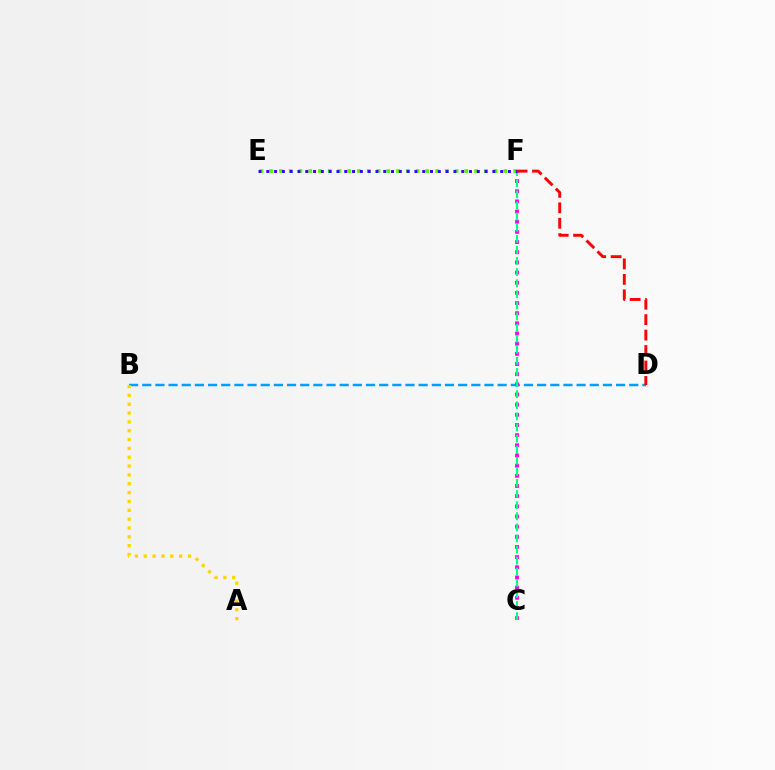{('B', 'D'): [{'color': '#009eff', 'line_style': 'dashed', 'thickness': 1.79}], ('C', 'F'): [{'color': '#ff00ed', 'line_style': 'dotted', 'thickness': 2.76}, {'color': '#00ff86', 'line_style': 'dashed', 'thickness': 1.51}], ('A', 'B'): [{'color': '#ffd500', 'line_style': 'dotted', 'thickness': 2.4}], ('E', 'F'): [{'color': '#4fff00', 'line_style': 'dotted', 'thickness': 2.65}, {'color': '#3700ff', 'line_style': 'dotted', 'thickness': 2.12}], ('D', 'F'): [{'color': '#ff0000', 'line_style': 'dashed', 'thickness': 2.1}]}